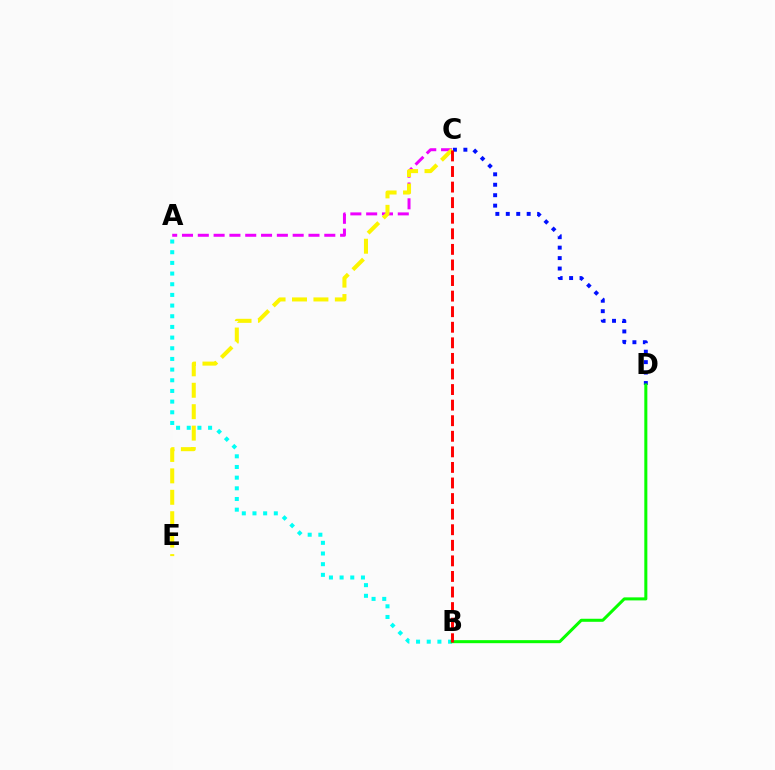{('A', 'B'): [{'color': '#00fff6', 'line_style': 'dotted', 'thickness': 2.9}], ('A', 'C'): [{'color': '#ee00ff', 'line_style': 'dashed', 'thickness': 2.15}], ('C', 'E'): [{'color': '#fcf500', 'line_style': 'dashed', 'thickness': 2.91}], ('C', 'D'): [{'color': '#0010ff', 'line_style': 'dotted', 'thickness': 2.84}], ('B', 'D'): [{'color': '#08ff00', 'line_style': 'solid', 'thickness': 2.19}], ('B', 'C'): [{'color': '#ff0000', 'line_style': 'dashed', 'thickness': 2.12}]}